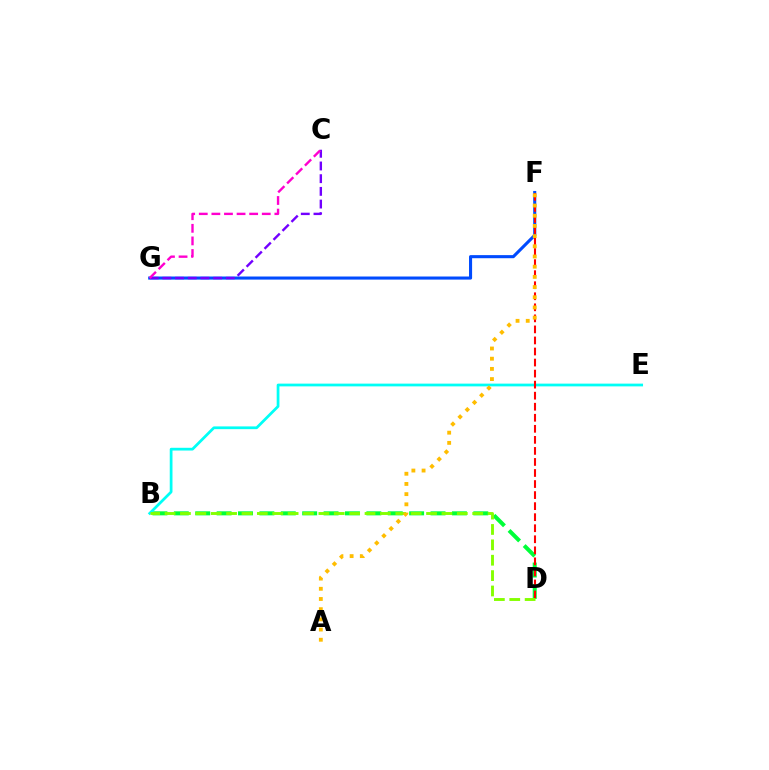{('F', 'G'): [{'color': '#004bff', 'line_style': 'solid', 'thickness': 2.22}], ('B', 'D'): [{'color': '#00ff39', 'line_style': 'dashed', 'thickness': 2.91}, {'color': '#84ff00', 'line_style': 'dashed', 'thickness': 2.09}], ('C', 'G'): [{'color': '#7200ff', 'line_style': 'dashed', 'thickness': 1.72}, {'color': '#ff00cf', 'line_style': 'dashed', 'thickness': 1.71}], ('B', 'E'): [{'color': '#00fff6', 'line_style': 'solid', 'thickness': 1.98}], ('D', 'F'): [{'color': '#ff0000', 'line_style': 'dashed', 'thickness': 1.5}], ('A', 'F'): [{'color': '#ffbd00', 'line_style': 'dotted', 'thickness': 2.77}]}